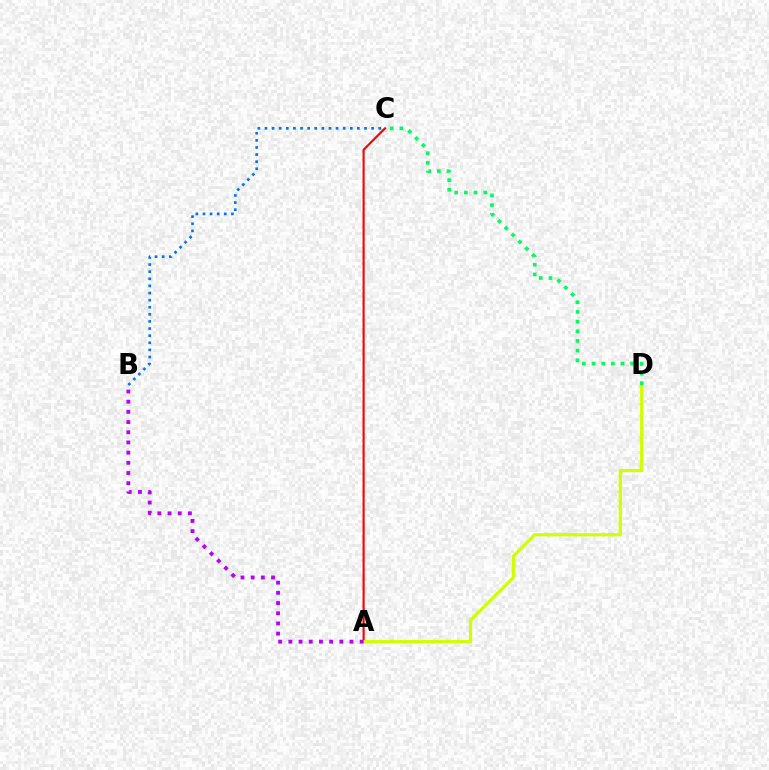{('B', 'C'): [{'color': '#0074ff', 'line_style': 'dotted', 'thickness': 1.93}], ('A', 'C'): [{'color': '#ff0000', 'line_style': 'solid', 'thickness': 1.53}], ('A', 'D'): [{'color': '#d1ff00', 'line_style': 'solid', 'thickness': 2.29}], ('A', 'B'): [{'color': '#b900ff', 'line_style': 'dotted', 'thickness': 2.77}], ('C', 'D'): [{'color': '#00ff5c', 'line_style': 'dotted', 'thickness': 2.63}]}